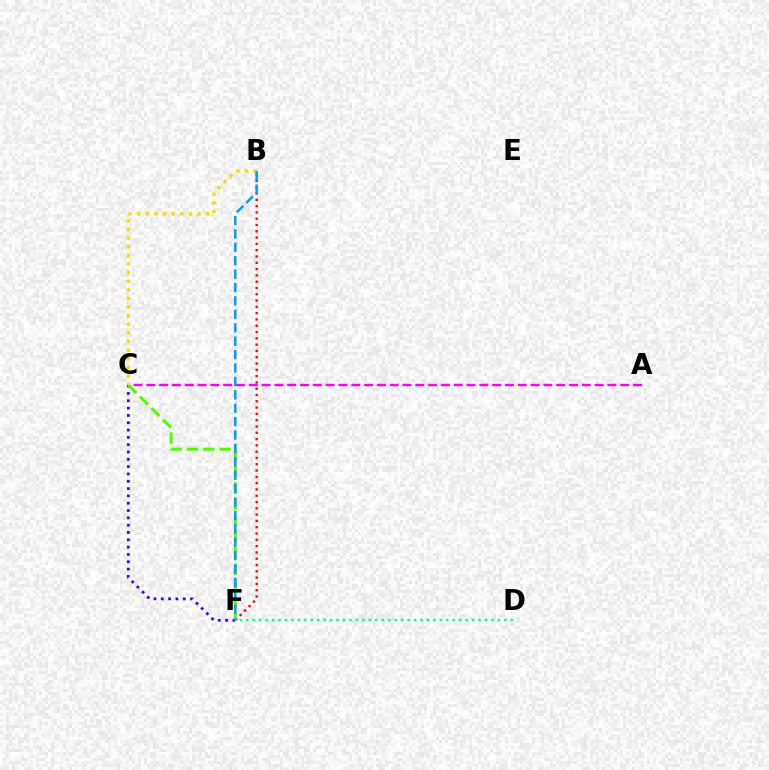{('A', 'C'): [{'color': '#ff00ed', 'line_style': 'dashed', 'thickness': 1.74}], ('B', 'F'): [{'color': '#ff0000', 'line_style': 'dotted', 'thickness': 1.71}, {'color': '#009eff', 'line_style': 'dashed', 'thickness': 1.82}], ('C', 'F'): [{'color': '#3700ff', 'line_style': 'dotted', 'thickness': 1.99}, {'color': '#4fff00', 'line_style': 'dashed', 'thickness': 2.21}], ('B', 'C'): [{'color': '#ffd500', 'line_style': 'dotted', 'thickness': 2.34}], ('D', 'F'): [{'color': '#00ff86', 'line_style': 'dotted', 'thickness': 1.75}]}